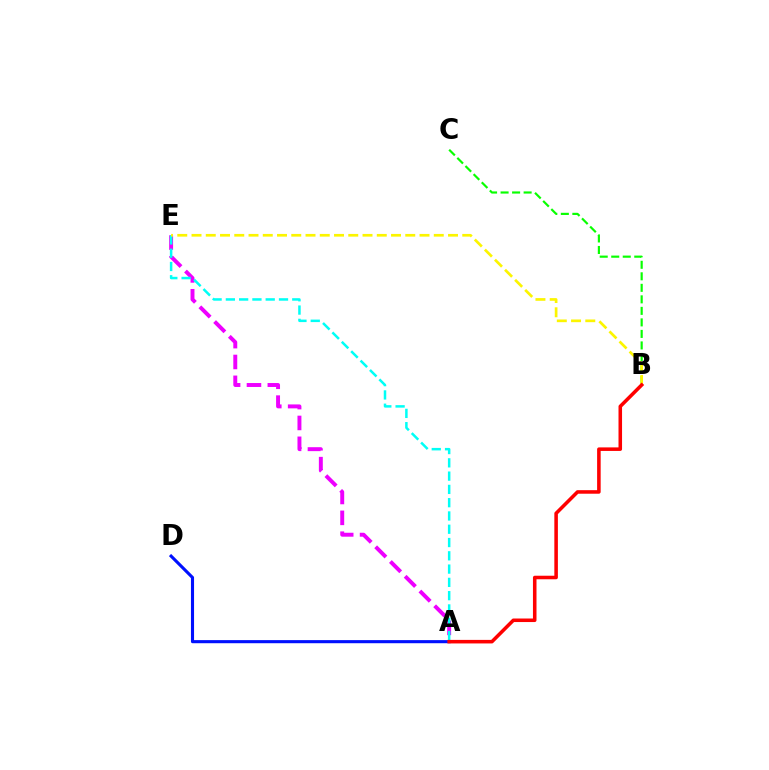{('B', 'C'): [{'color': '#08ff00', 'line_style': 'dashed', 'thickness': 1.56}], ('A', 'D'): [{'color': '#0010ff', 'line_style': 'solid', 'thickness': 2.23}], ('A', 'E'): [{'color': '#ee00ff', 'line_style': 'dashed', 'thickness': 2.83}, {'color': '#00fff6', 'line_style': 'dashed', 'thickness': 1.8}], ('B', 'E'): [{'color': '#fcf500', 'line_style': 'dashed', 'thickness': 1.94}], ('A', 'B'): [{'color': '#ff0000', 'line_style': 'solid', 'thickness': 2.55}]}